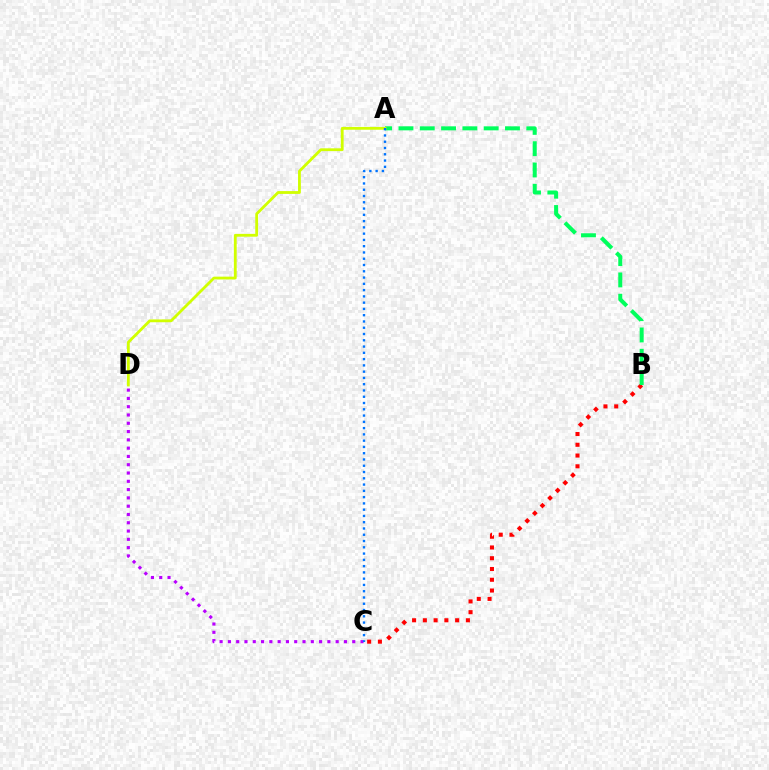{('B', 'C'): [{'color': '#ff0000', 'line_style': 'dotted', 'thickness': 2.92}], ('A', 'B'): [{'color': '#00ff5c', 'line_style': 'dashed', 'thickness': 2.89}], ('A', 'D'): [{'color': '#d1ff00', 'line_style': 'solid', 'thickness': 2.02}], ('C', 'D'): [{'color': '#b900ff', 'line_style': 'dotted', 'thickness': 2.25}], ('A', 'C'): [{'color': '#0074ff', 'line_style': 'dotted', 'thickness': 1.7}]}